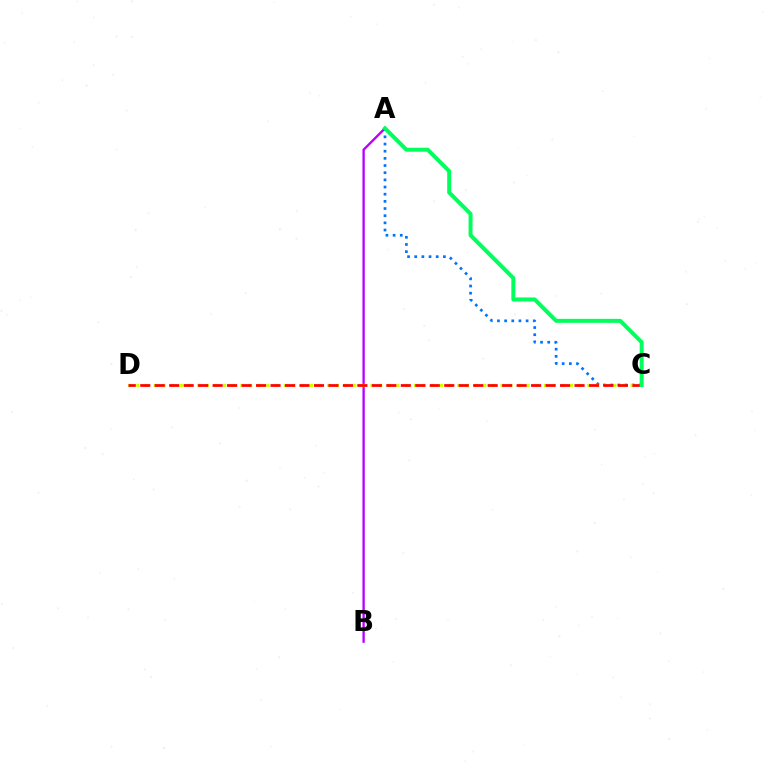{('A', 'B'): [{'color': '#b900ff', 'line_style': 'solid', 'thickness': 1.69}], ('A', 'C'): [{'color': '#0074ff', 'line_style': 'dotted', 'thickness': 1.95}, {'color': '#00ff5c', 'line_style': 'solid', 'thickness': 2.86}], ('C', 'D'): [{'color': '#d1ff00', 'line_style': 'dotted', 'thickness': 2.36}, {'color': '#ff0000', 'line_style': 'dashed', 'thickness': 1.97}]}